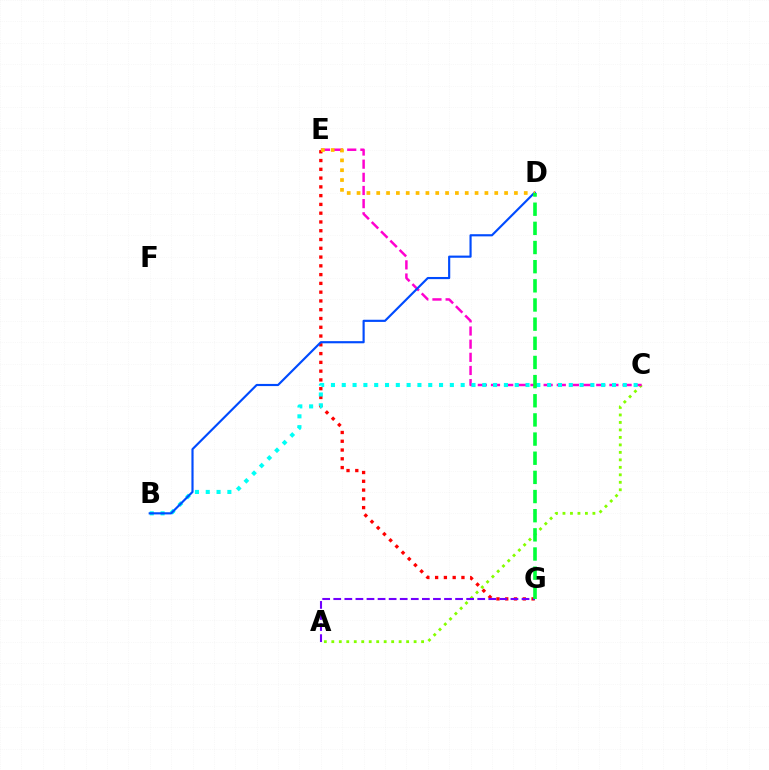{('E', 'G'): [{'color': '#ff0000', 'line_style': 'dotted', 'thickness': 2.38}], ('A', 'C'): [{'color': '#84ff00', 'line_style': 'dotted', 'thickness': 2.03}], ('C', 'E'): [{'color': '#ff00cf', 'line_style': 'dashed', 'thickness': 1.79}], ('B', 'C'): [{'color': '#00fff6', 'line_style': 'dotted', 'thickness': 2.94}], ('B', 'D'): [{'color': '#004bff', 'line_style': 'solid', 'thickness': 1.55}], ('D', 'E'): [{'color': '#ffbd00', 'line_style': 'dotted', 'thickness': 2.67}], ('A', 'G'): [{'color': '#7200ff', 'line_style': 'dashed', 'thickness': 1.5}], ('D', 'G'): [{'color': '#00ff39', 'line_style': 'dashed', 'thickness': 2.6}]}